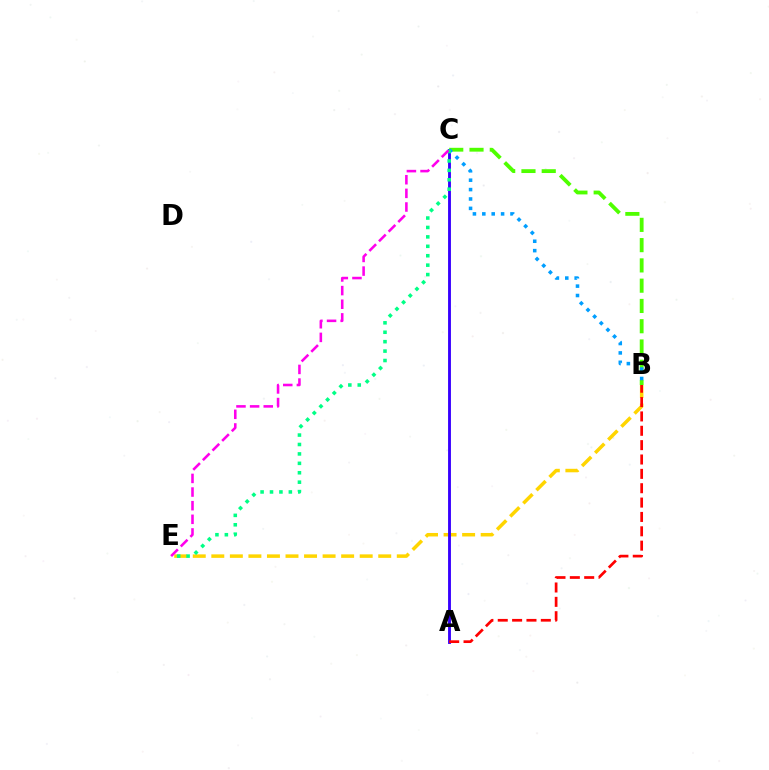{('B', 'E'): [{'color': '#ffd500', 'line_style': 'dashed', 'thickness': 2.52}], ('A', 'C'): [{'color': '#3700ff', 'line_style': 'solid', 'thickness': 2.06}], ('A', 'B'): [{'color': '#ff0000', 'line_style': 'dashed', 'thickness': 1.95}], ('B', 'C'): [{'color': '#4fff00', 'line_style': 'dashed', 'thickness': 2.75}, {'color': '#009eff', 'line_style': 'dotted', 'thickness': 2.55}], ('C', 'E'): [{'color': '#00ff86', 'line_style': 'dotted', 'thickness': 2.56}, {'color': '#ff00ed', 'line_style': 'dashed', 'thickness': 1.85}]}